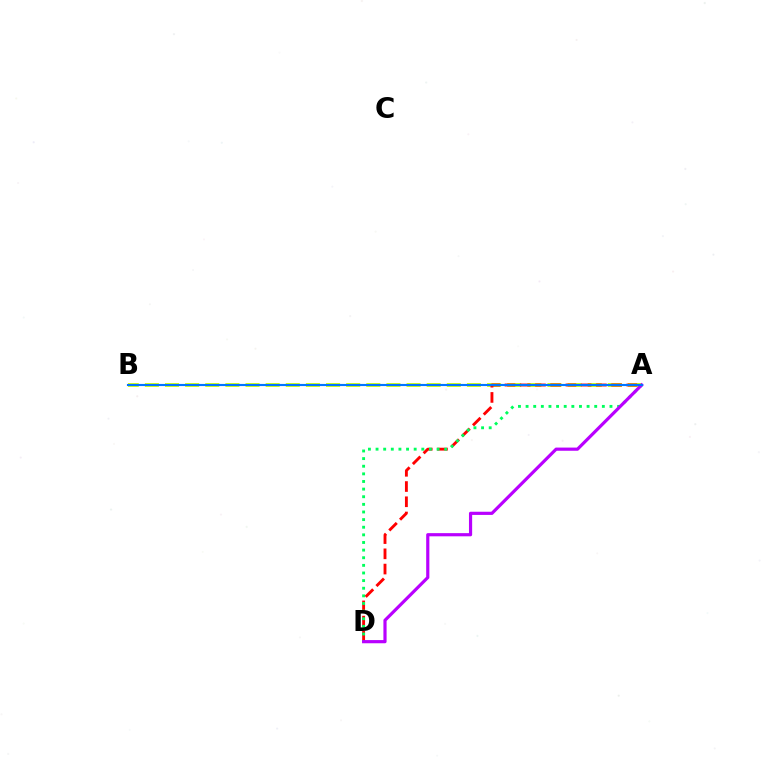{('A', 'B'): [{'color': '#d1ff00', 'line_style': 'dashed', 'thickness': 2.73}, {'color': '#0074ff', 'line_style': 'solid', 'thickness': 1.54}], ('A', 'D'): [{'color': '#ff0000', 'line_style': 'dashed', 'thickness': 2.07}, {'color': '#00ff5c', 'line_style': 'dotted', 'thickness': 2.07}, {'color': '#b900ff', 'line_style': 'solid', 'thickness': 2.29}]}